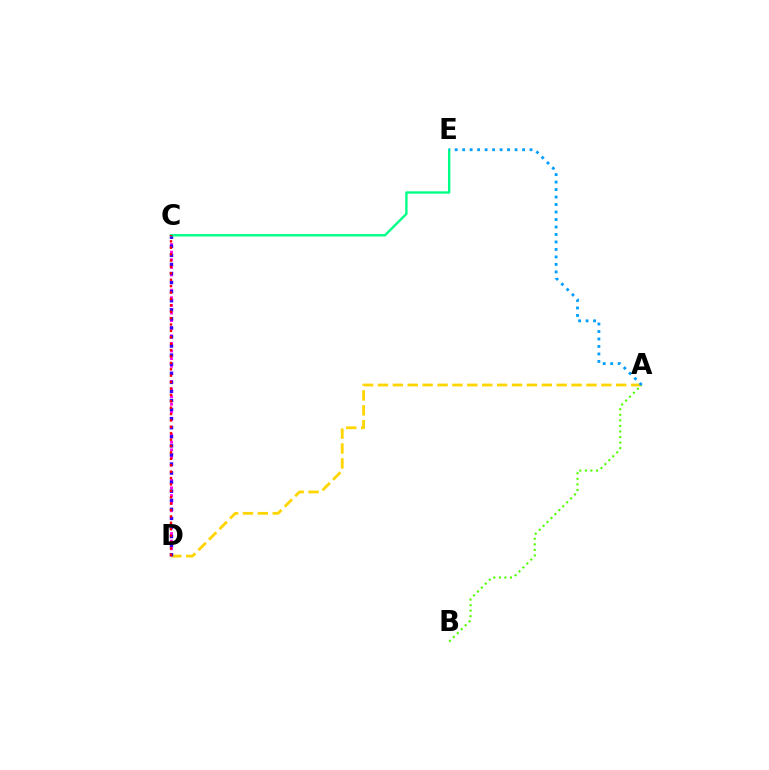{('C', 'D'): [{'color': '#ff00ed', 'line_style': 'dotted', 'thickness': 2.07}, {'color': '#3700ff', 'line_style': 'dotted', 'thickness': 2.46}, {'color': '#ff0000', 'line_style': 'dotted', 'thickness': 1.74}], ('A', 'B'): [{'color': '#4fff00', 'line_style': 'dotted', 'thickness': 1.51}], ('A', 'D'): [{'color': '#ffd500', 'line_style': 'dashed', 'thickness': 2.02}], ('C', 'E'): [{'color': '#00ff86', 'line_style': 'solid', 'thickness': 1.72}], ('A', 'E'): [{'color': '#009eff', 'line_style': 'dotted', 'thickness': 2.03}]}